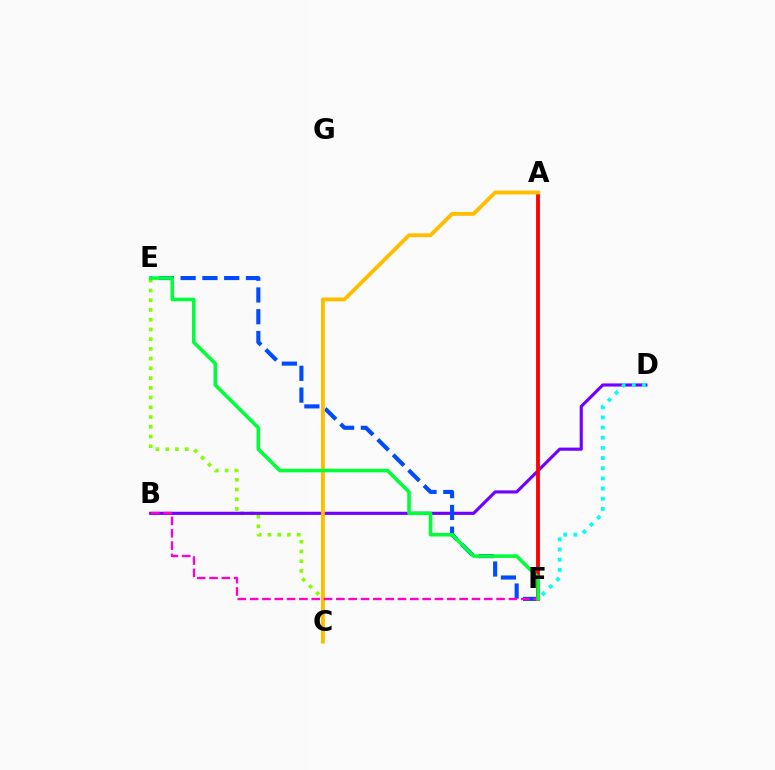{('C', 'E'): [{'color': '#84ff00', 'line_style': 'dotted', 'thickness': 2.64}], ('B', 'D'): [{'color': '#7200ff', 'line_style': 'solid', 'thickness': 2.25}], ('E', 'F'): [{'color': '#004bff', 'line_style': 'dashed', 'thickness': 2.96}, {'color': '#00ff39', 'line_style': 'solid', 'thickness': 2.58}], ('A', 'F'): [{'color': '#ff0000', 'line_style': 'solid', 'thickness': 2.75}], ('A', 'C'): [{'color': '#ffbd00', 'line_style': 'solid', 'thickness': 2.79}], ('D', 'F'): [{'color': '#00fff6', 'line_style': 'dotted', 'thickness': 2.76}], ('B', 'F'): [{'color': '#ff00cf', 'line_style': 'dashed', 'thickness': 1.67}]}